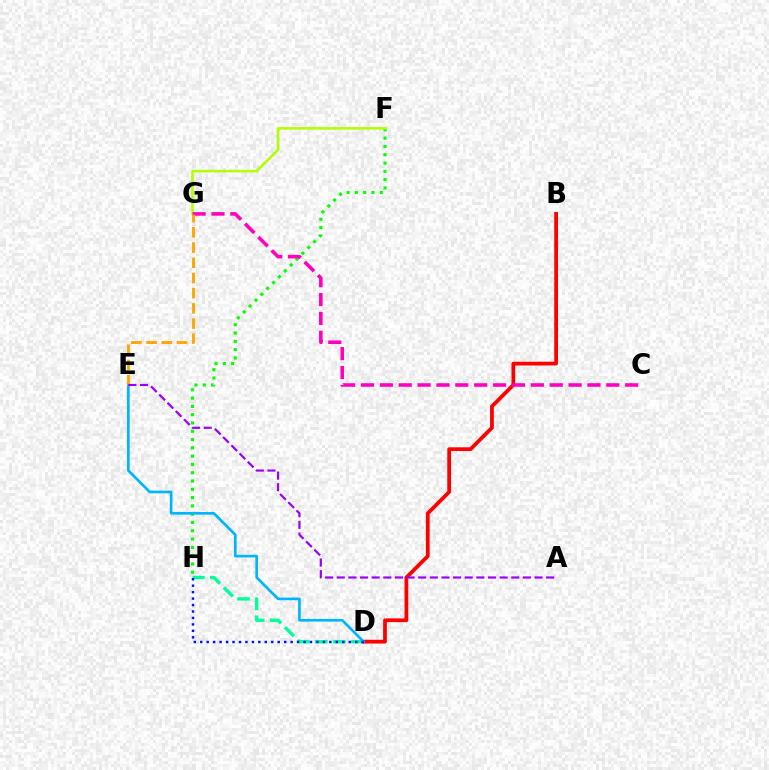{('D', 'H'): [{'color': '#00ff9d', 'line_style': 'dashed', 'thickness': 2.45}, {'color': '#0010ff', 'line_style': 'dotted', 'thickness': 1.75}], ('F', 'H'): [{'color': '#08ff00', 'line_style': 'dotted', 'thickness': 2.25}], ('B', 'D'): [{'color': '#ff0000', 'line_style': 'solid', 'thickness': 2.7}], ('D', 'E'): [{'color': '#00b5ff', 'line_style': 'solid', 'thickness': 1.92}], ('F', 'G'): [{'color': '#b3ff00', 'line_style': 'solid', 'thickness': 1.85}], ('C', 'G'): [{'color': '#ff00bd', 'line_style': 'dashed', 'thickness': 2.56}], ('E', 'G'): [{'color': '#ffa500', 'line_style': 'dashed', 'thickness': 2.07}], ('A', 'E'): [{'color': '#9b00ff', 'line_style': 'dashed', 'thickness': 1.58}]}